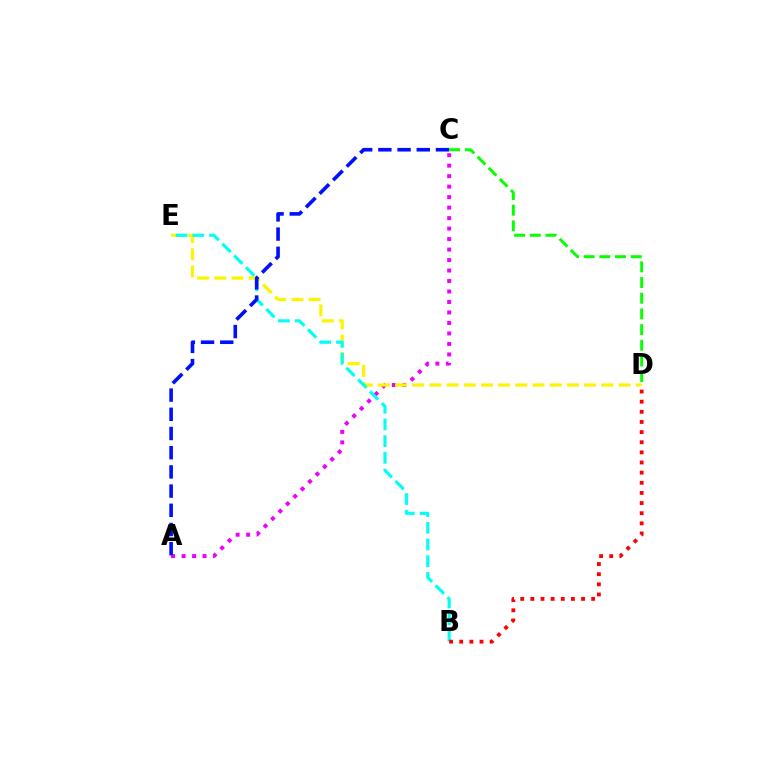{('A', 'C'): [{'color': '#ee00ff', 'line_style': 'dotted', 'thickness': 2.85}, {'color': '#0010ff', 'line_style': 'dashed', 'thickness': 2.61}], ('D', 'E'): [{'color': '#fcf500', 'line_style': 'dashed', 'thickness': 2.34}], ('B', 'E'): [{'color': '#00fff6', 'line_style': 'dashed', 'thickness': 2.27}], ('C', 'D'): [{'color': '#08ff00', 'line_style': 'dashed', 'thickness': 2.13}], ('B', 'D'): [{'color': '#ff0000', 'line_style': 'dotted', 'thickness': 2.75}]}